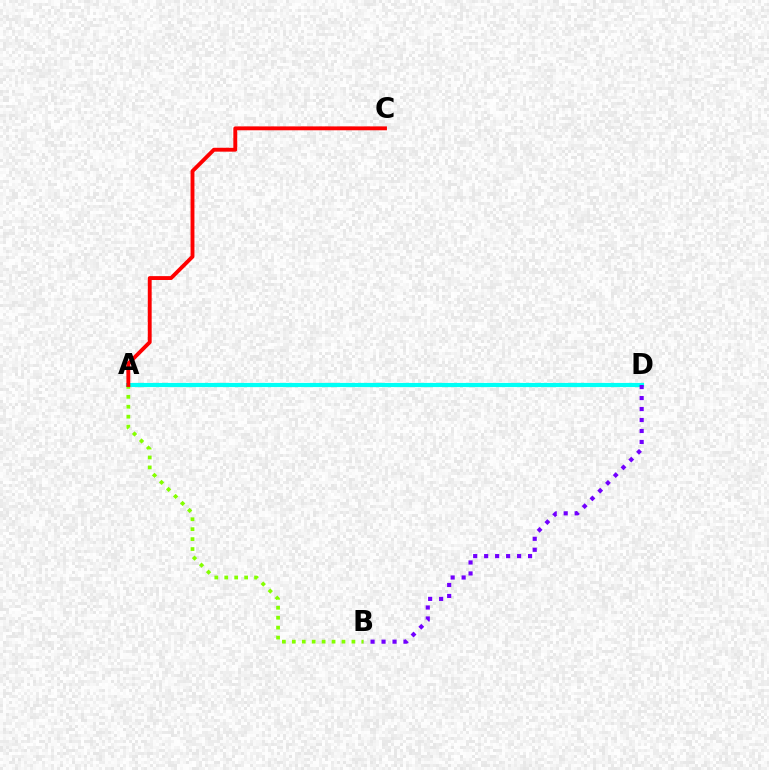{('A', 'D'): [{'color': '#00fff6', 'line_style': 'solid', 'thickness': 3.0}], ('A', 'B'): [{'color': '#84ff00', 'line_style': 'dotted', 'thickness': 2.7}], ('B', 'D'): [{'color': '#7200ff', 'line_style': 'dotted', 'thickness': 2.98}], ('A', 'C'): [{'color': '#ff0000', 'line_style': 'solid', 'thickness': 2.79}]}